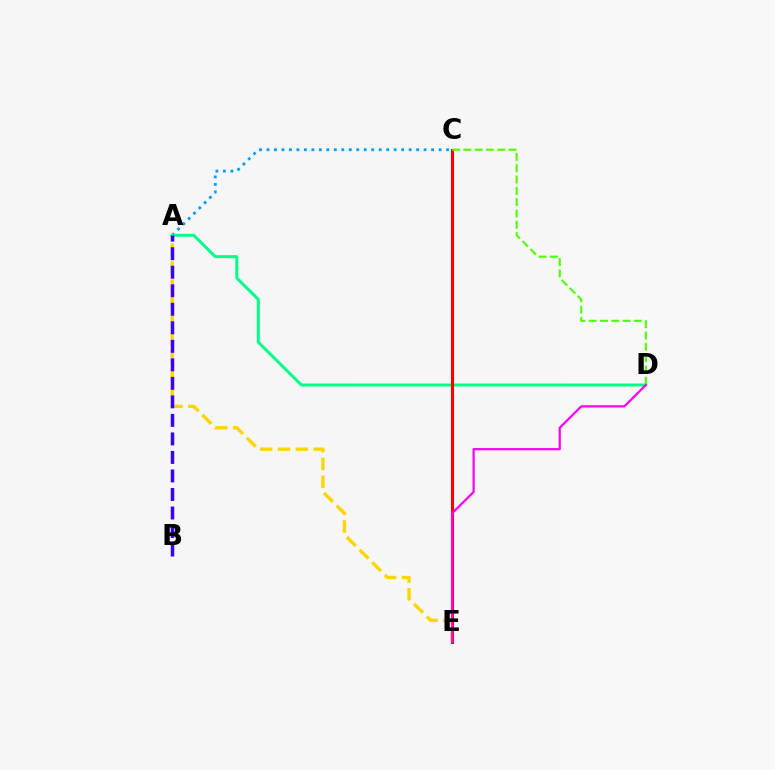{('A', 'C'): [{'color': '#009eff', 'line_style': 'dotted', 'thickness': 2.03}], ('A', 'E'): [{'color': '#ffd500', 'line_style': 'dashed', 'thickness': 2.43}], ('A', 'D'): [{'color': '#00ff86', 'line_style': 'solid', 'thickness': 2.15}], ('C', 'E'): [{'color': '#ff0000', 'line_style': 'solid', 'thickness': 2.21}], ('A', 'B'): [{'color': '#3700ff', 'line_style': 'dashed', 'thickness': 2.52}], ('C', 'D'): [{'color': '#4fff00', 'line_style': 'dashed', 'thickness': 1.54}], ('D', 'E'): [{'color': '#ff00ed', 'line_style': 'solid', 'thickness': 1.61}]}